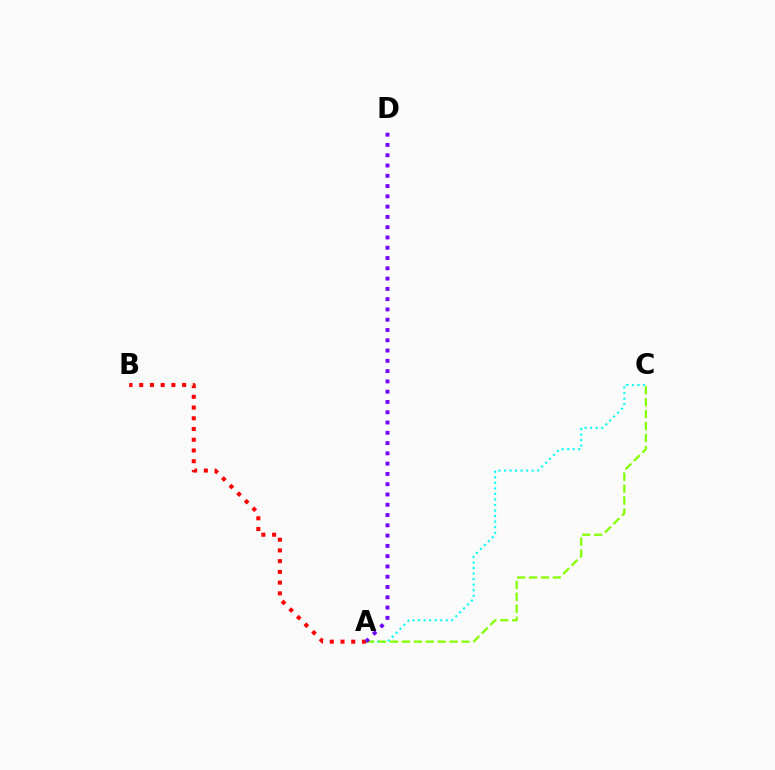{('A', 'C'): [{'color': '#00fff6', 'line_style': 'dotted', 'thickness': 1.5}, {'color': '#84ff00', 'line_style': 'dashed', 'thickness': 1.62}], ('A', 'B'): [{'color': '#ff0000', 'line_style': 'dotted', 'thickness': 2.91}], ('A', 'D'): [{'color': '#7200ff', 'line_style': 'dotted', 'thickness': 2.79}]}